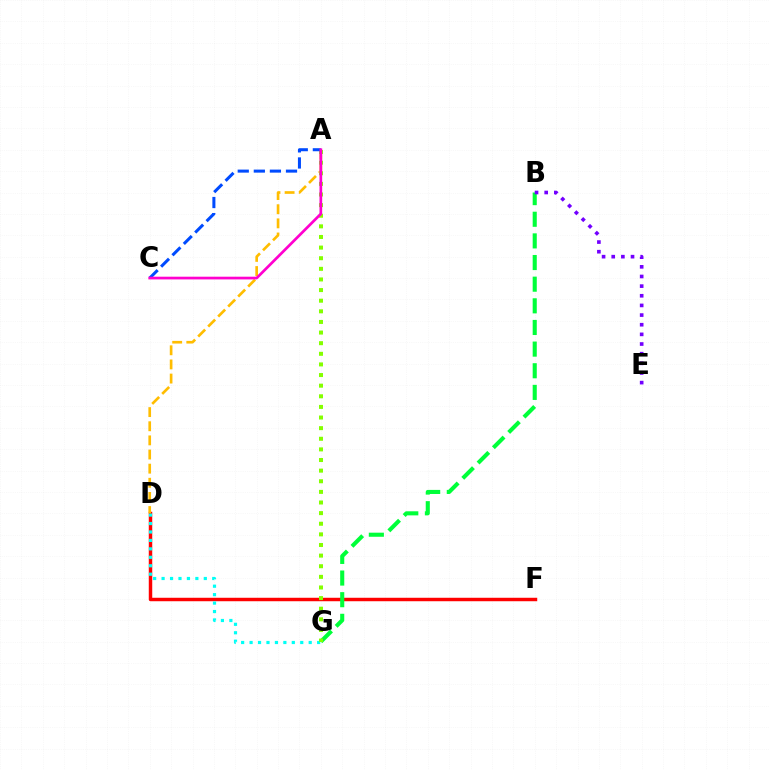{('D', 'F'): [{'color': '#ff0000', 'line_style': 'solid', 'thickness': 2.49}], ('D', 'G'): [{'color': '#00fff6', 'line_style': 'dotted', 'thickness': 2.29}], ('B', 'G'): [{'color': '#00ff39', 'line_style': 'dashed', 'thickness': 2.94}], ('A', 'D'): [{'color': '#ffbd00', 'line_style': 'dashed', 'thickness': 1.92}], ('A', 'G'): [{'color': '#84ff00', 'line_style': 'dotted', 'thickness': 2.89}], ('A', 'C'): [{'color': '#004bff', 'line_style': 'dashed', 'thickness': 2.18}, {'color': '#ff00cf', 'line_style': 'solid', 'thickness': 1.95}], ('B', 'E'): [{'color': '#7200ff', 'line_style': 'dotted', 'thickness': 2.62}]}